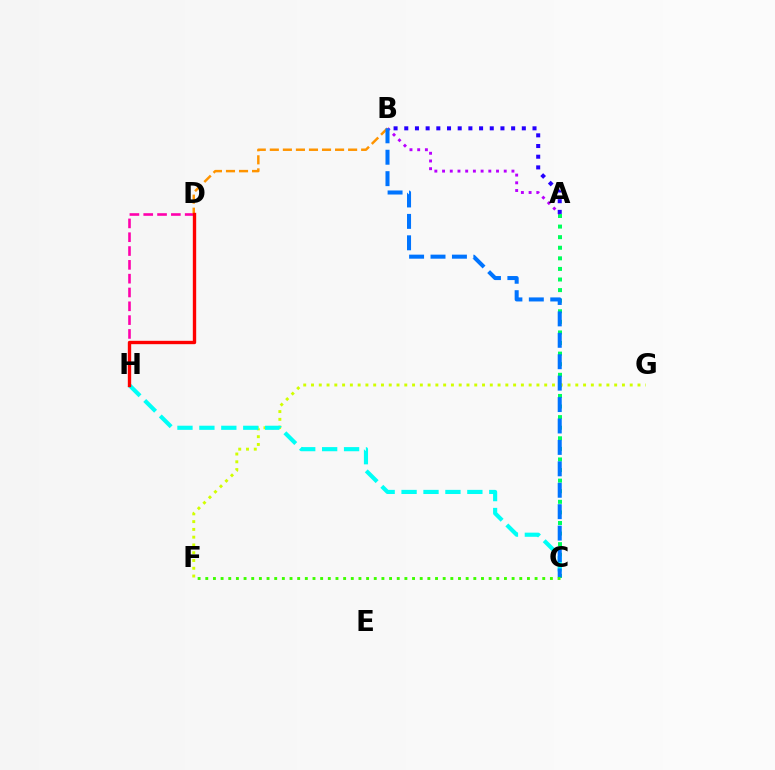{('D', 'H'): [{'color': '#ff00ac', 'line_style': 'dashed', 'thickness': 1.88}, {'color': '#ff0000', 'line_style': 'solid', 'thickness': 2.42}], ('A', 'C'): [{'color': '#00ff5c', 'line_style': 'dotted', 'thickness': 2.88}], ('F', 'G'): [{'color': '#d1ff00', 'line_style': 'dotted', 'thickness': 2.11}], ('C', 'H'): [{'color': '#00fff6', 'line_style': 'dashed', 'thickness': 2.98}], ('B', 'D'): [{'color': '#ff9400', 'line_style': 'dashed', 'thickness': 1.77}], ('A', 'B'): [{'color': '#b900ff', 'line_style': 'dotted', 'thickness': 2.09}, {'color': '#2500ff', 'line_style': 'dotted', 'thickness': 2.9}], ('B', 'C'): [{'color': '#0074ff', 'line_style': 'dashed', 'thickness': 2.91}], ('C', 'F'): [{'color': '#3dff00', 'line_style': 'dotted', 'thickness': 2.08}]}